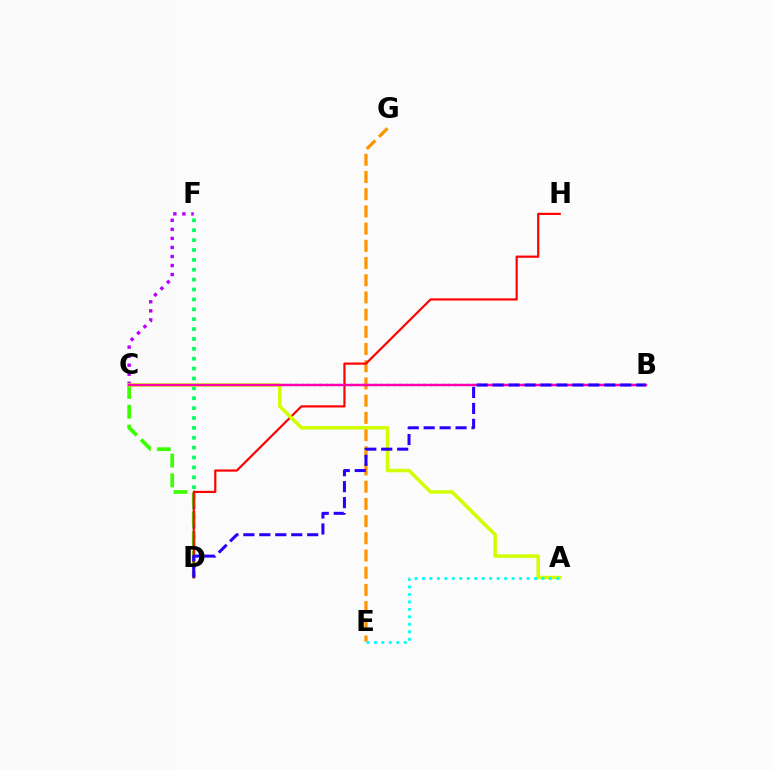{('E', 'G'): [{'color': '#ff9400', 'line_style': 'dashed', 'thickness': 2.34}], ('B', 'C'): [{'color': '#0074ff', 'line_style': 'dotted', 'thickness': 1.66}, {'color': '#ff00ac', 'line_style': 'solid', 'thickness': 1.74}], ('D', 'F'): [{'color': '#00ff5c', 'line_style': 'dotted', 'thickness': 2.69}], ('C', 'F'): [{'color': '#b900ff', 'line_style': 'dotted', 'thickness': 2.46}], ('C', 'D'): [{'color': '#3dff00', 'line_style': 'dashed', 'thickness': 2.69}], ('D', 'H'): [{'color': '#ff0000', 'line_style': 'solid', 'thickness': 1.58}], ('A', 'C'): [{'color': '#d1ff00', 'line_style': 'solid', 'thickness': 2.52}], ('A', 'E'): [{'color': '#00fff6', 'line_style': 'dotted', 'thickness': 2.03}], ('B', 'D'): [{'color': '#2500ff', 'line_style': 'dashed', 'thickness': 2.17}]}